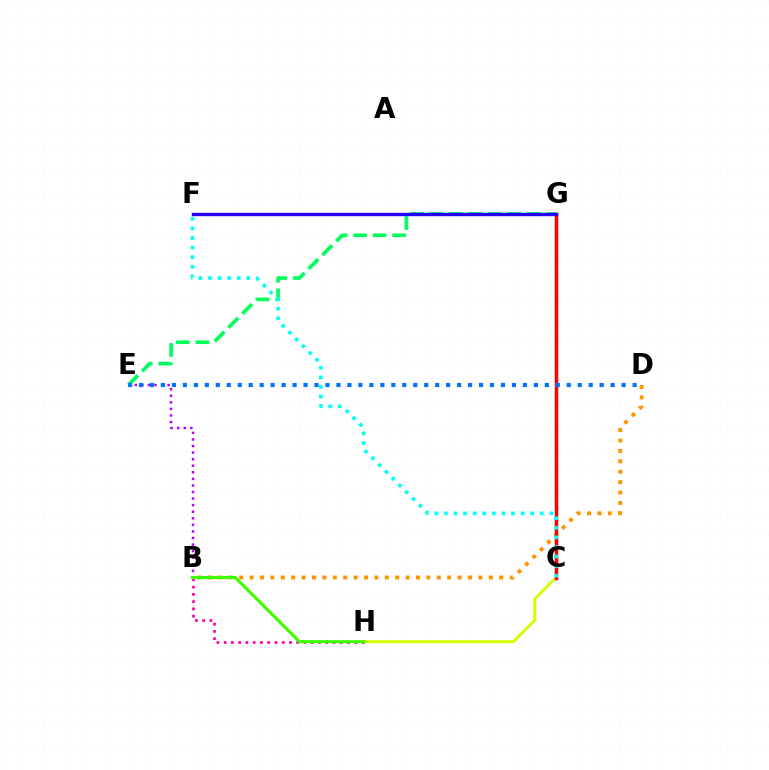{('E', 'G'): [{'color': '#00ff5c', 'line_style': 'dashed', 'thickness': 2.65}], ('B', 'E'): [{'color': '#b900ff', 'line_style': 'dotted', 'thickness': 1.78}], ('C', 'H'): [{'color': '#d1ff00', 'line_style': 'solid', 'thickness': 2.13}], ('B', 'D'): [{'color': '#ff9400', 'line_style': 'dotted', 'thickness': 2.83}], ('B', 'H'): [{'color': '#ff00ac', 'line_style': 'dotted', 'thickness': 1.97}, {'color': '#3dff00', 'line_style': 'solid', 'thickness': 2.22}], ('C', 'G'): [{'color': '#ff0000', 'line_style': 'solid', 'thickness': 2.52}], ('F', 'G'): [{'color': '#2500ff', 'line_style': 'solid', 'thickness': 2.45}], ('D', 'E'): [{'color': '#0074ff', 'line_style': 'dotted', 'thickness': 2.98}], ('C', 'F'): [{'color': '#00fff6', 'line_style': 'dotted', 'thickness': 2.6}]}